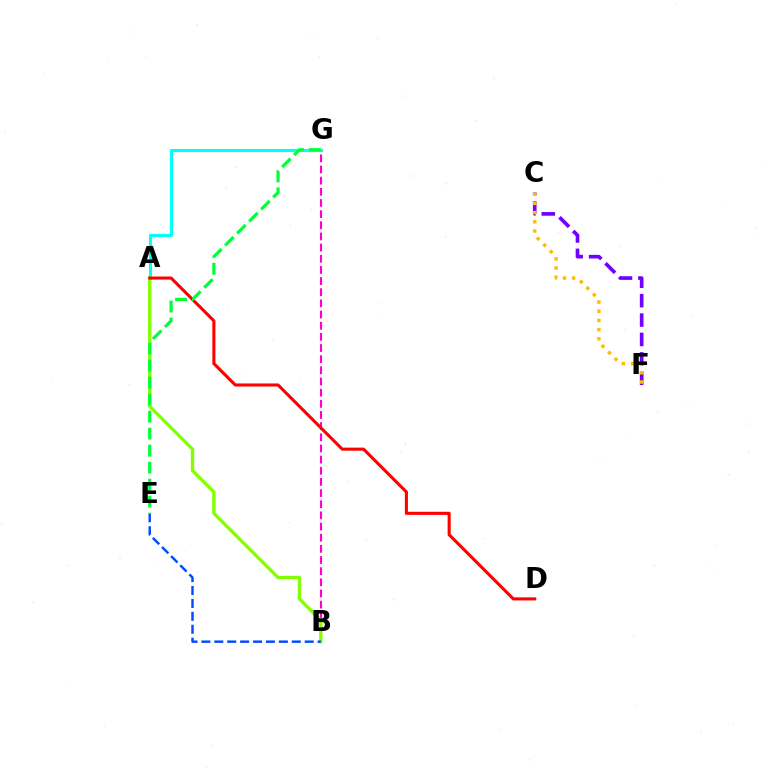{('B', 'G'): [{'color': '#ff00cf', 'line_style': 'dashed', 'thickness': 1.52}], ('A', 'G'): [{'color': '#00fff6', 'line_style': 'solid', 'thickness': 2.24}], ('C', 'F'): [{'color': '#7200ff', 'line_style': 'dashed', 'thickness': 2.63}, {'color': '#ffbd00', 'line_style': 'dotted', 'thickness': 2.5}], ('A', 'B'): [{'color': '#84ff00', 'line_style': 'solid', 'thickness': 2.4}], ('B', 'E'): [{'color': '#004bff', 'line_style': 'dashed', 'thickness': 1.75}], ('A', 'D'): [{'color': '#ff0000', 'line_style': 'solid', 'thickness': 2.22}], ('E', 'G'): [{'color': '#00ff39', 'line_style': 'dashed', 'thickness': 2.31}]}